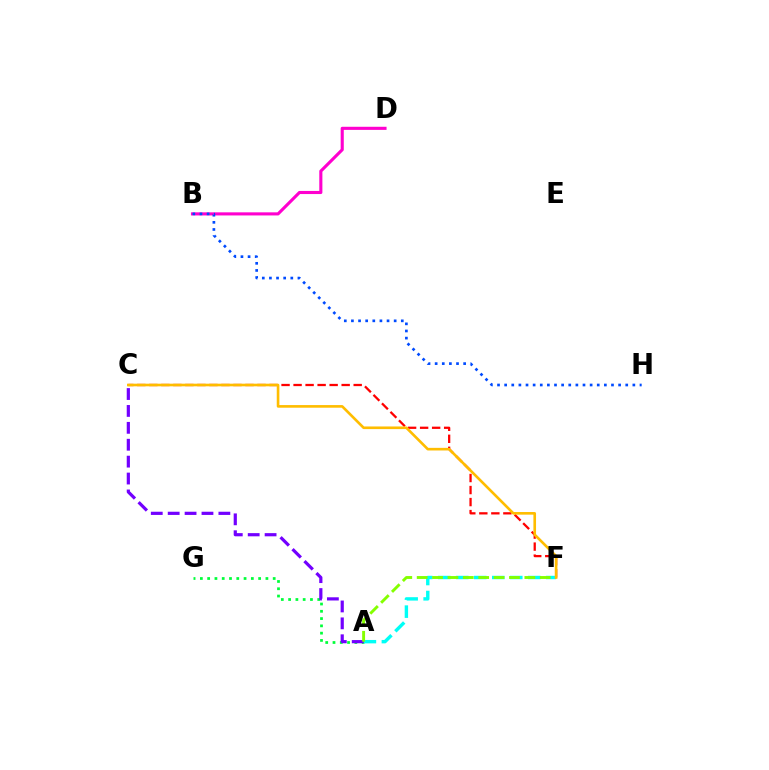{('B', 'D'): [{'color': '#ff00cf', 'line_style': 'solid', 'thickness': 2.24}], ('B', 'H'): [{'color': '#004bff', 'line_style': 'dotted', 'thickness': 1.94}], ('C', 'F'): [{'color': '#ff0000', 'line_style': 'dashed', 'thickness': 1.63}, {'color': '#ffbd00', 'line_style': 'solid', 'thickness': 1.89}], ('A', 'G'): [{'color': '#00ff39', 'line_style': 'dotted', 'thickness': 1.98}], ('A', 'F'): [{'color': '#00fff6', 'line_style': 'dashed', 'thickness': 2.45}, {'color': '#84ff00', 'line_style': 'dashed', 'thickness': 2.09}], ('A', 'C'): [{'color': '#7200ff', 'line_style': 'dashed', 'thickness': 2.3}]}